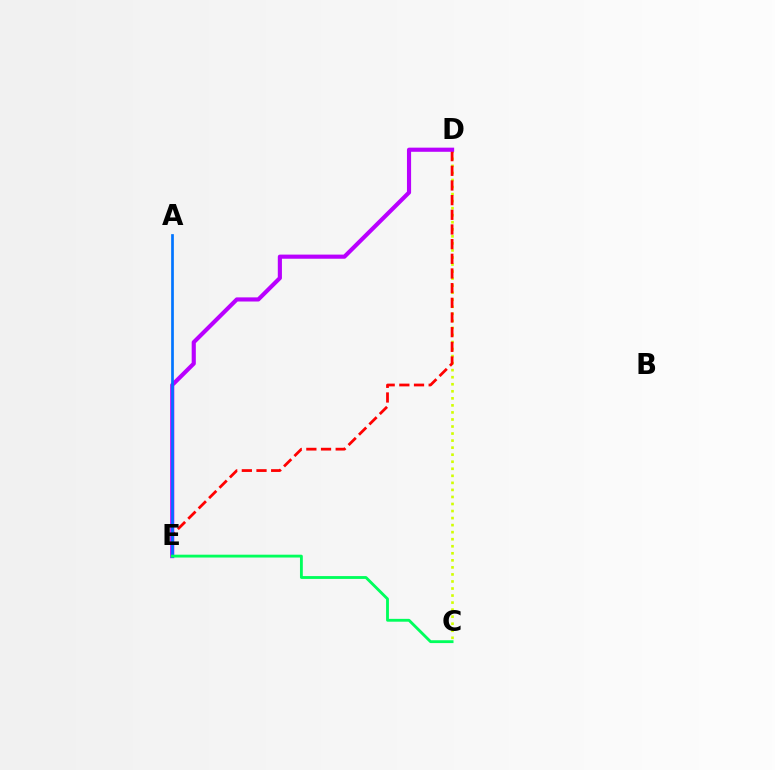{('C', 'D'): [{'color': '#d1ff00', 'line_style': 'dotted', 'thickness': 1.91}], ('D', 'E'): [{'color': '#ff0000', 'line_style': 'dashed', 'thickness': 1.99}, {'color': '#b900ff', 'line_style': 'solid', 'thickness': 2.98}], ('A', 'E'): [{'color': '#0074ff', 'line_style': 'solid', 'thickness': 1.95}], ('C', 'E'): [{'color': '#00ff5c', 'line_style': 'solid', 'thickness': 2.05}]}